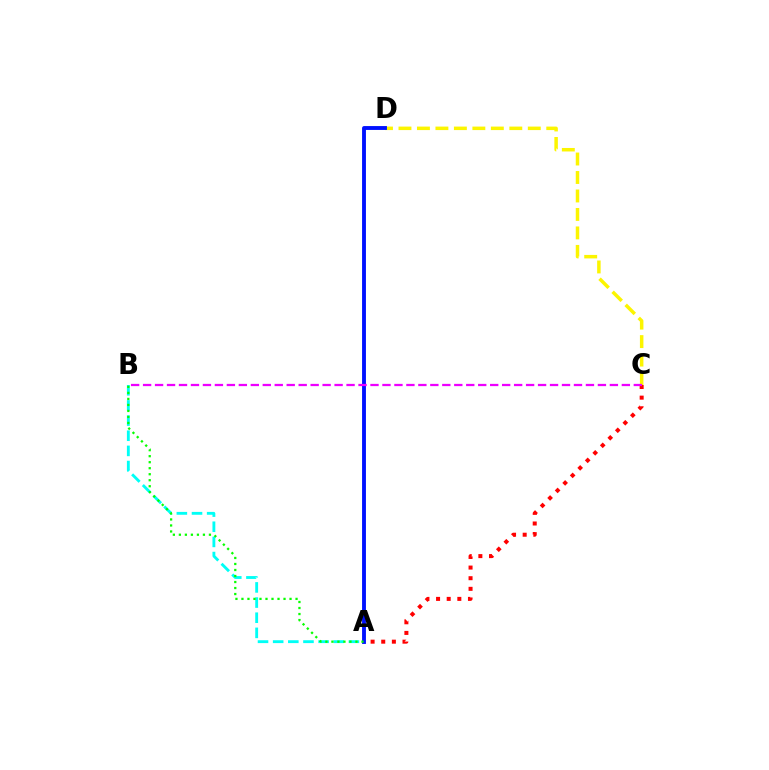{('A', 'C'): [{'color': '#ff0000', 'line_style': 'dotted', 'thickness': 2.89}], ('C', 'D'): [{'color': '#fcf500', 'line_style': 'dashed', 'thickness': 2.51}], ('A', 'D'): [{'color': '#0010ff', 'line_style': 'solid', 'thickness': 2.79}], ('A', 'B'): [{'color': '#00fff6', 'line_style': 'dashed', 'thickness': 2.06}, {'color': '#08ff00', 'line_style': 'dotted', 'thickness': 1.63}], ('B', 'C'): [{'color': '#ee00ff', 'line_style': 'dashed', 'thickness': 1.63}]}